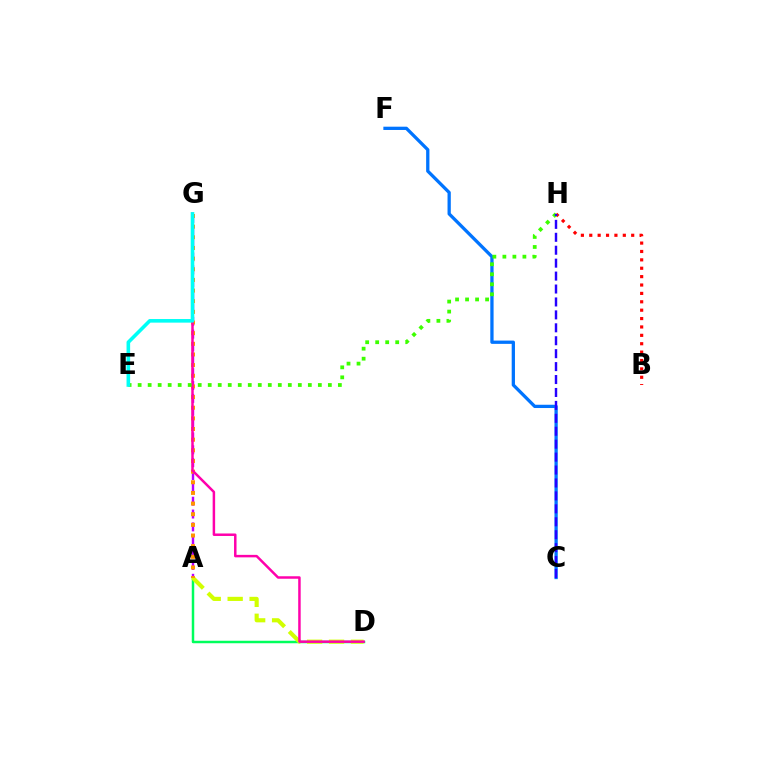{('C', 'F'): [{'color': '#0074ff', 'line_style': 'solid', 'thickness': 2.36}], ('A', 'G'): [{'color': '#b900ff', 'line_style': 'dashed', 'thickness': 1.75}, {'color': '#ff9400', 'line_style': 'dotted', 'thickness': 2.89}], ('A', 'D'): [{'color': '#00ff5c', 'line_style': 'solid', 'thickness': 1.79}, {'color': '#d1ff00', 'line_style': 'dashed', 'thickness': 2.98}], ('B', 'H'): [{'color': '#ff0000', 'line_style': 'dotted', 'thickness': 2.28}], ('D', 'G'): [{'color': '#ff00ac', 'line_style': 'solid', 'thickness': 1.79}], ('E', 'H'): [{'color': '#3dff00', 'line_style': 'dotted', 'thickness': 2.72}], ('C', 'H'): [{'color': '#2500ff', 'line_style': 'dashed', 'thickness': 1.76}], ('E', 'G'): [{'color': '#00fff6', 'line_style': 'solid', 'thickness': 2.59}]}